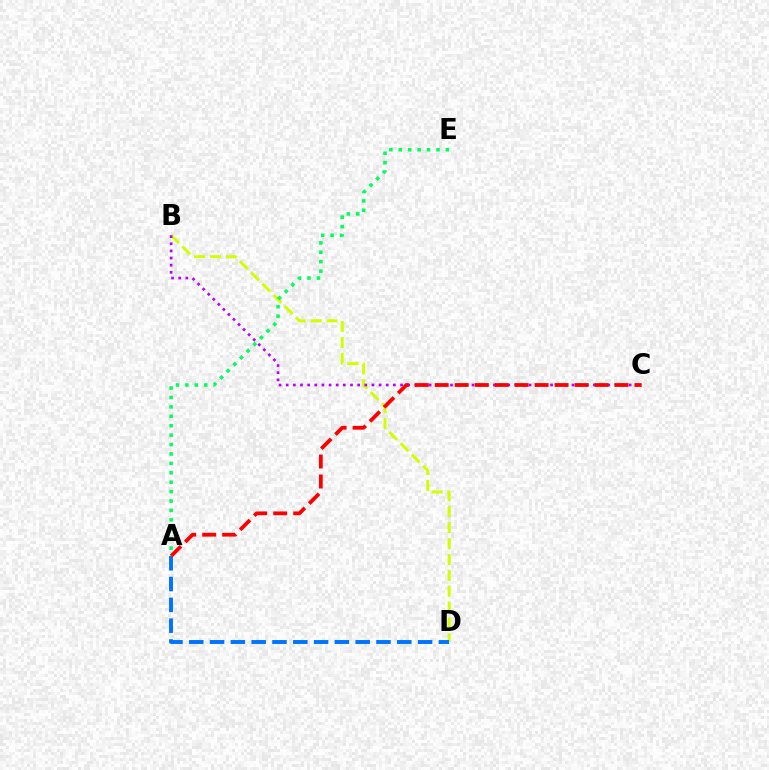{('B', 'D'): [{'color': '#d1ff00', 'line_style': 'dashed', 'thickness': 2.16}], ('A', 'D'): [{'color': '#0074ff', 'line_style': 'dashed', 'thickness': 2.83}], ('B', 'C'): [{'color': '#b900ff', 'line_style': 'dotted', 'thickness': 1.94}], ('A', 'C'): [{'color': '#ff0000', 'line_style': 'dashed', 'thickness': 2.71}], ('A', 'E'): [{'color': '#00ff5c', 'line_style': 'dotted', 'thickness': 2.56}]}